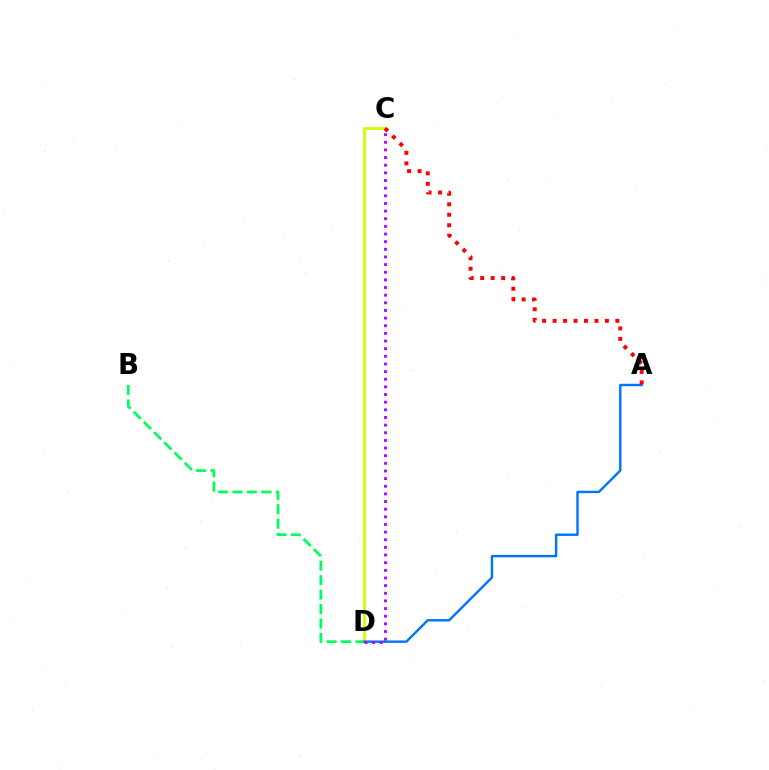{('C', 'D'): [{'color': '#d1ff00', 'line_style': 'solid', 'thickness': 2.01}, {'color': '#b900ff', 'line_style': 'dotted', 'thickness': 2.08}], ('A', 'D'): [{'color': '#0074ff', 'line_style': 'solid', 'thickness': 1.73}], ('B', 'D'): [{'color': '#00ff5c', 'line_style': 'dashed', 'thickness': 1.96}], ('A', 'C'): [{'color': '#ff0000', 'line_style': 'dotted', 'thickness': 2.84}]}